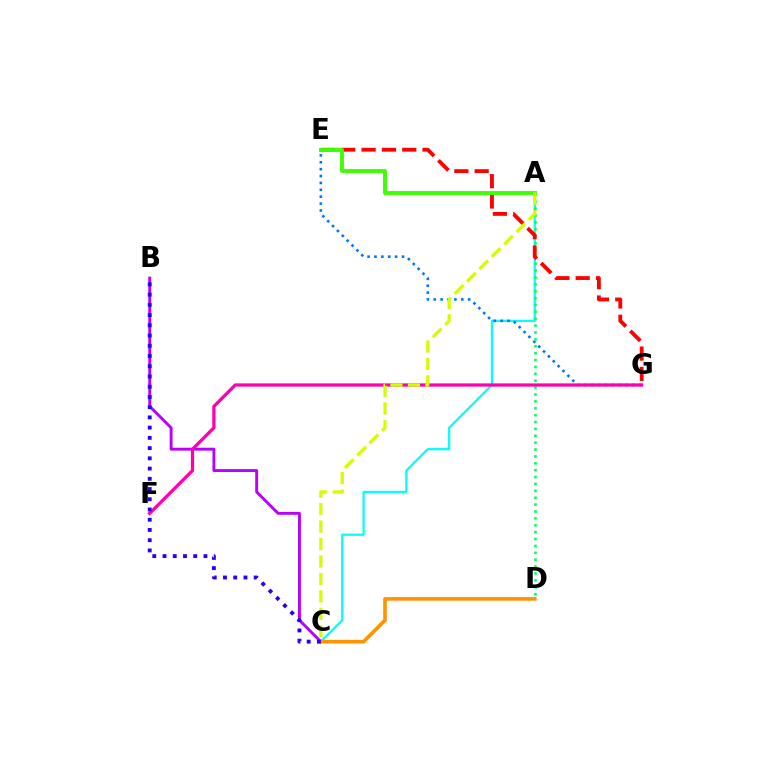{('A', 'C'): [{'color': '#00fff6', 'line_style': 'solid', 'thickness': 1.6}, {'color': '#d1ff00', 'line_style': 'dashed', 'thickness': 2.37}], ('E', 'G'): [{'color': '#0074ff', 'line_style': 'dotted', 'thickness': 1.87}, {'color': '#ff0000', 'line_style': 'dashed', 'thickness': 2.76}], ('A', 'D'): [{'color': '#00ff5c', 'line_style': 'dotted', 'thickness': 1.87}], ('B', 'C'): [{'color': '#b900ff', 'line_style': 'solid', 'thickness': 2.09}, {'color': '#2500ff', 'line_style': 'dotted', 'thickness': 2.78}], ('F', 'G'): [{'color': '#ff00ac', 'line_style': 'solid', 'thickness': 2.34}], ('C', 'D'): [{'color': '#ff9400', 'line_style': 'solid', 'thickness': 2.62}], ('A', 'E'): [{'color': '#3dff00', 'line_style': 'solid', 'thickness': 2.81}]}